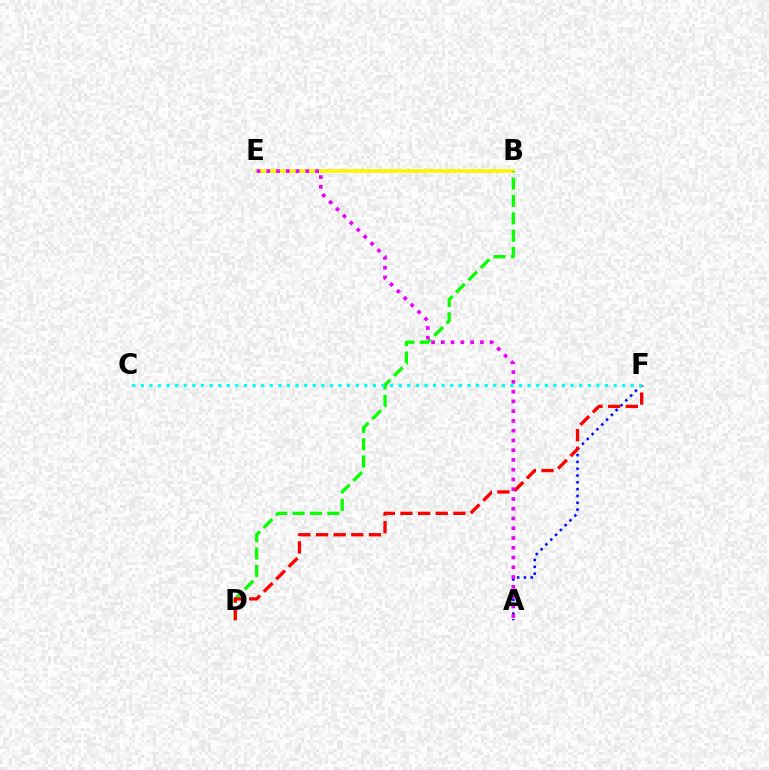{('A', 'F'): [{'color': '#0010ff', 'line_style': 'dotted', 'thickness': 1.85}], ('B', 'E'): [{'color': '#fcf500', 'line_style': 'solid', 'thickness': 2.62}], ('B', 'D'): [{'color': '#08ff00', 'line_style': 'dashed', 'thickness': 2.36}], ('D', 'F'): [{'color': '#ff0000', 'line_style': 'dashed', 'thickness': 2.4}], ('C', 'F'): [{'color': '#00fff6', 'line_style': 'dotted', 'thickness': 2.34}], ('A', 'E'): [{'color': '#ee00ff', 'line_style': 'dotted', 'thickness': 2.65}]}